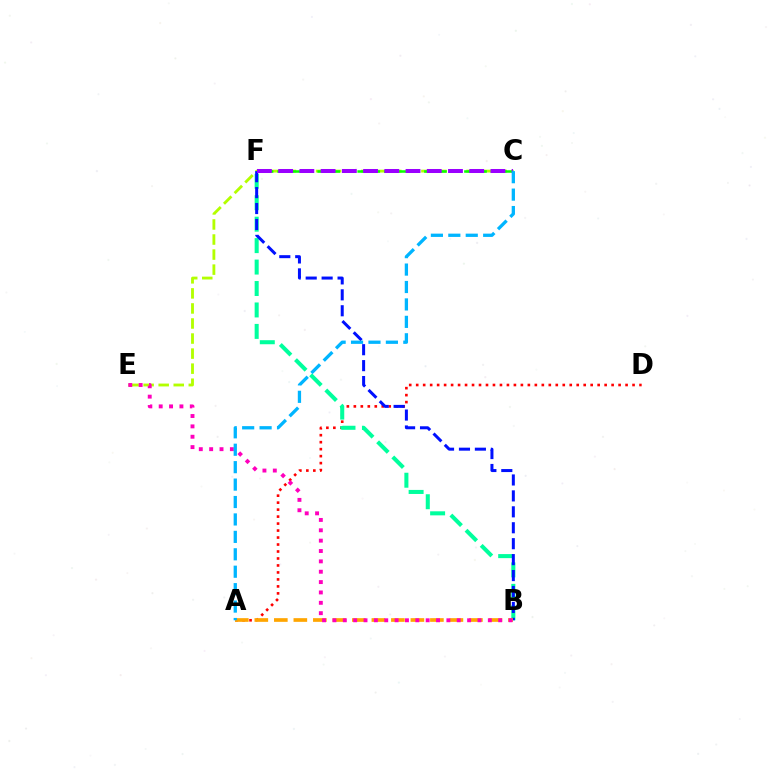{('C', 'E'): [{'color': '#b3ff00', 'line_style': 'dashed', 'thickness': 2.04}], ('A', 'D'): [{'color': '#ff0000', 'line_style': 'dotted', 'thickness': 1.9}], ('C', 'F'): [{'color': '#08ff00', 'line_style': 'dashed', 'thickness': 1.81}, {'color': '#9b00ff', 'line_style': 'dashed', 'thickness': 2.88}], ('B', 'F'): [{'color': '#00ff9d', 'line_style': 'dashed', 'thickness': 2.91}, {'color': '#0010ff', 'line_style': 'dashed', 'thickness': 2.16}], ('A', 'B'): [{'color': '#ffa500', 'line_style': 'dashed', 'thickness': 2.65}], ('B', 'E'): [{'color': '#ff00bd', 'line_style': 'dotted', 'thickness': 2.81}], ('A', 'C'): [{'color': '#00b5ff', 'line_style': 'dashed', 'thickness': 2.37}]}